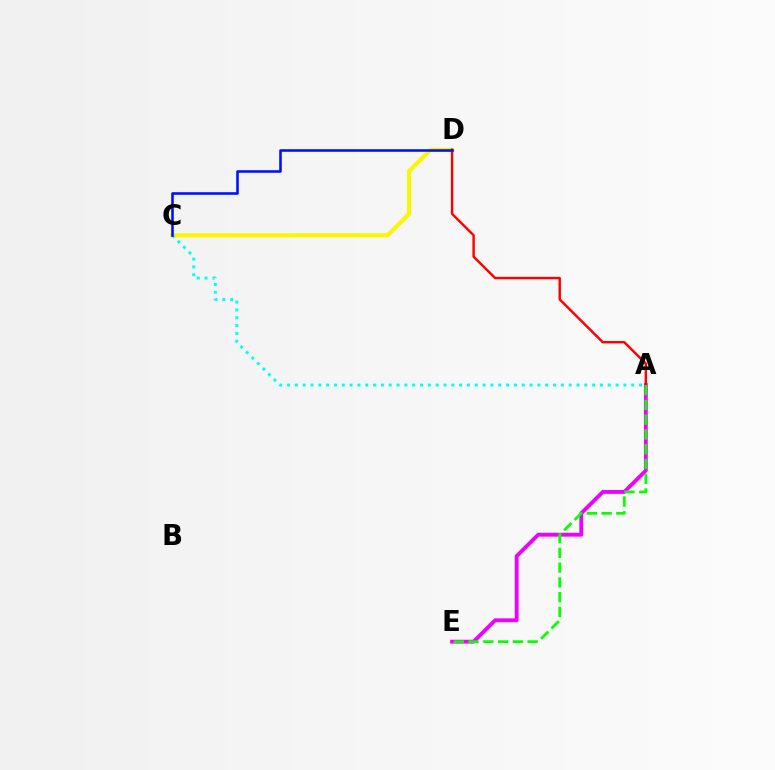{('A', 'E'): [{'color': '#ee00ff', 'line_style': 'solid', 'thickness': 2.77}, {'color': '#08ff00', 'line_style': 'dashed', 'thickness': 2.01}], ('C', 'D'): [{'color': '#fcf500', 'line_style': 'solid', 'thickness': 2.97}, {'color': '#0010ff', 'line_style': 'solid', 'thickness': 1.86}], ('A', 'C'): [{'color': '#00fff6', 'line_style': 'dotted', 'thickness': 2.13}], ('A', 'D'): [{'color': '#ff0000', 'line_style': 'solid', 'thickness': 1.75}]}